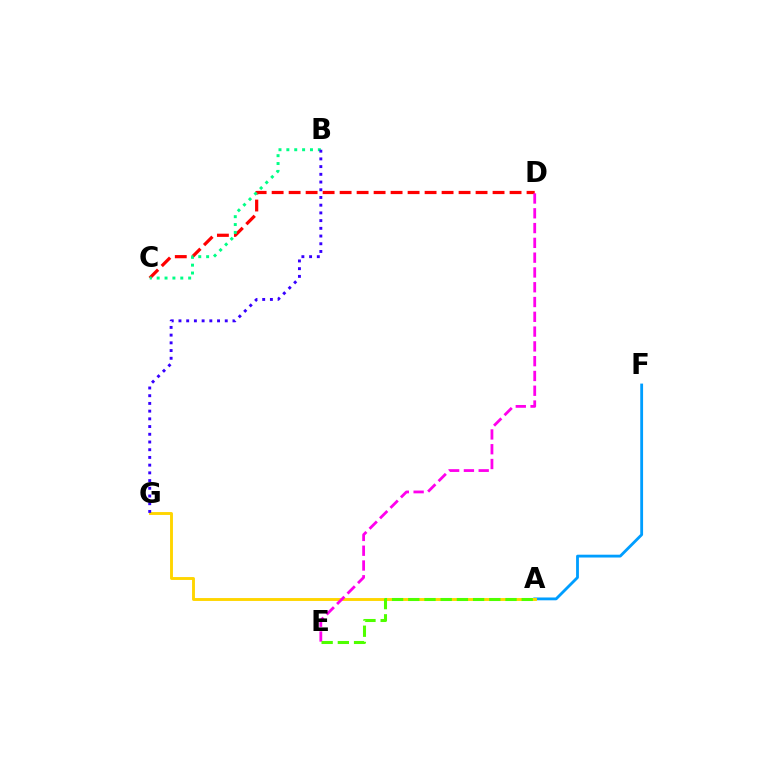{('A', 'F'): [{'color': '#009eff', 'line_style': 'solid', 'thickness': 2.03}], ('C', 'D'): [{'color': '#ff0000', 'line_style': 'dashed', 'thickness': 2.31}], ('A', 'G'): [{'color': '#ffd500', 'line_style': 'solid', 'thickness': 2.08}], ('D', 'E'): [{'color': '#ff00ed', 'line_style': 'dashed', 'thickness': 2.01}], ('B', 'C'): [{'color': '#00ff86', 'line_style': 'dotted', 'thickness': 2.14}], ('A', 'E'): [{'color': '#4fff00', 'line_style': 'dashed', 'thickness': 2.2}], ('B', 'G'): [{'color': '#3700ff', 'line_style': 'dotted', 'thickness': 2.1}]}